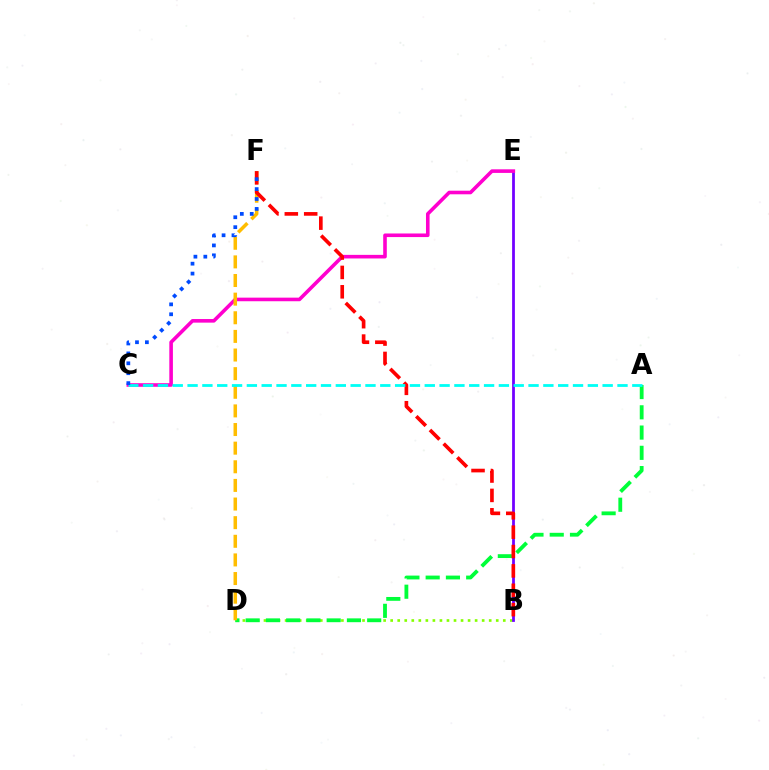{('B', 'D'): [{'color': '#84ff00', 'line_style': 'dotted', 'thickness': 1.91}], ('B', 'E'): [{'color': '#7200ff', 'line_style': 'solid', 'thickness': 2.0}], ('A', 'D'): [{'color': '#00ff39', 'line_style': 'dashed', 'thickness': 2.75}], ('C', 'E'): [{'color': '#ff00cf', 'line_style': 'solid', 'thickness': 2.59}], ('D', 'F'): [{'color': '#ffbd00', 'line_style': 'dashed', 'thickness': 2.53}], ('B', 'F'): [{'color': '#ff0000', 'line_style': 'dashed', 'thickness': 2.63}], ('A', 'C'): [{'color': '#00fff6', 'line_style': 'dashed', 'thickness': 2.01}], ('C', 'F'): [{'color': '#004bff', 'line_style': 'dotted', 'thickness': 2.69}]}